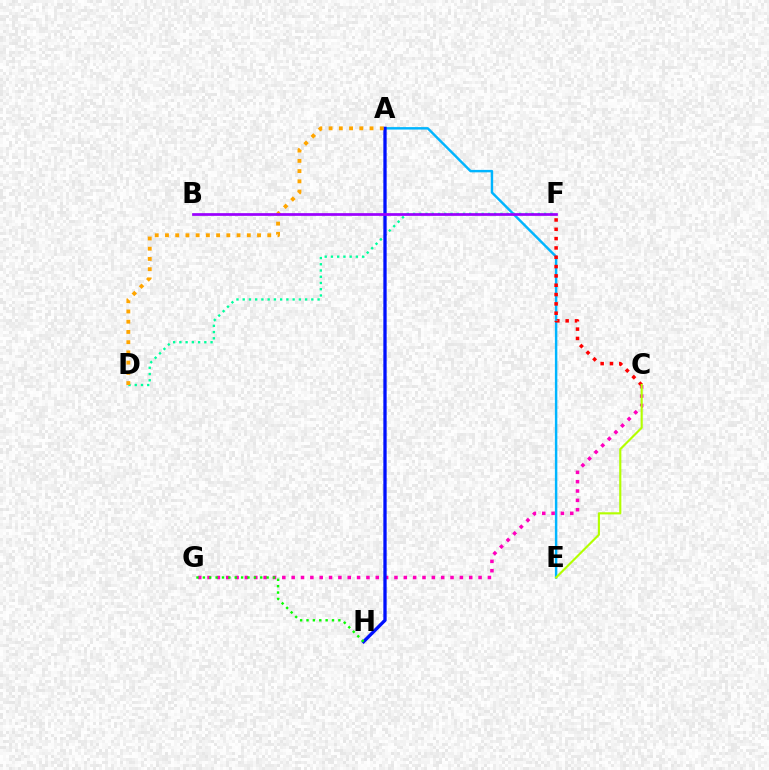{('A', 'E'): [{'color': '#00b5ff', 'line_style': 'solid', 'thickness': 1.76}], ('D', 'F'): [{'color': '#00ff9d', 'line_style': 'dotted', 'thickness': 1.7}], ('C', 'G'): [{'color': '#ff00bd', 'line_style': 'dotted', 'thickness': 2.54}], ('C', 'F'): [{'color': '#ff0000', 'line_style': 'dotted', 'thickness': 2.53}], ('C', 'E'): [{'color': '#b3ff00', 'line_style': 'solid', 'thickness': 1.54}], ('A', 'H'): [{'color': '#0010ff', 'line_style': 'solid', 'thickness': 2.38}], ('A', 'D'): [{'color': '#ffa500', 'line_style': 'dotted', 'thickness': 2.78}], ('B', 'F'): [{'color': '#9b00ff', 'line_style': 'solid', 'thickness': 1.95}], ('G', 'H'): [{'color': '#08ff00', 'line_style': 'dotted', 'thickness': 1.73}]}